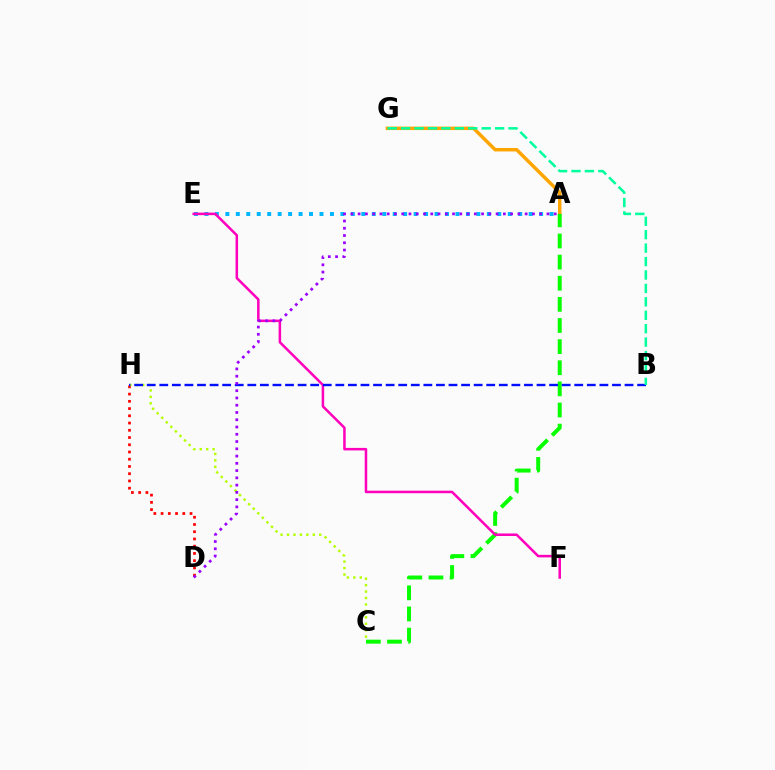{('A', 'E'): [{'color': '#00b5ff', 'line_style': 'dotted', 'thickness': 2.84}], ('D', 'H'): [{'color': '#ff0000', 'line_style': 'dotted', 'thickness': 1.97}], ('A', 'G'): [{'color': '#ffa500', 'line_style': 'solid', 'thickness': 2.49}], ('A', 'C'): [{'color': '#08ff00', 'line_style': 'dashed', 'thickness': 2.87}], ('C', 'H'): [{'color': '#b3ff00', 'line_style': 'dotted', 'thickness': 1.75}], ('E', 'F'): [{'color': '#ff00bd', 'line_style': 'solid', 'thickness': 1.82}], ('B', 'H'): [{'color': '#0010ff', 'line_style': 'dashed', 'thickness': 1.71}], ('B', 'G'): [{'color': '#00ff9d', 'line_style': 'dashed', 'thickness': 1.82}], ('A', 'D'): [{'color': '#9b00ff', 'line_style': 'dotted', 'thickness': 1.97}]}